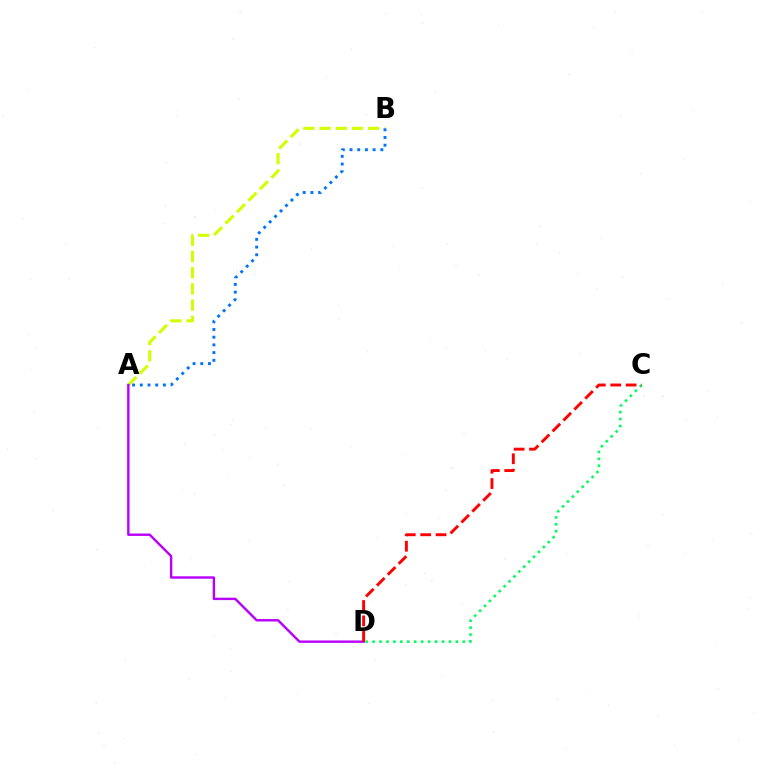{('C', 'D'): [{'color': '#00ff5c', 'line_style': 'dotted', 'thickness': 1.89}, {'color': '#ff0000', 'line_style': 'dashed', 'thickness': 2.09}], ('A', 'B'): [{'color': '#d1ff00', 'line_style': 'dashed', 'thickness': 2.2}, {'color': '#0074ff', 'line_style': 'dotted', 'thickness': 2.09}], ('A', 'D'): [{'color': '#b900ff', 'line_style': 'solid', 'thickness': 1.74}]}